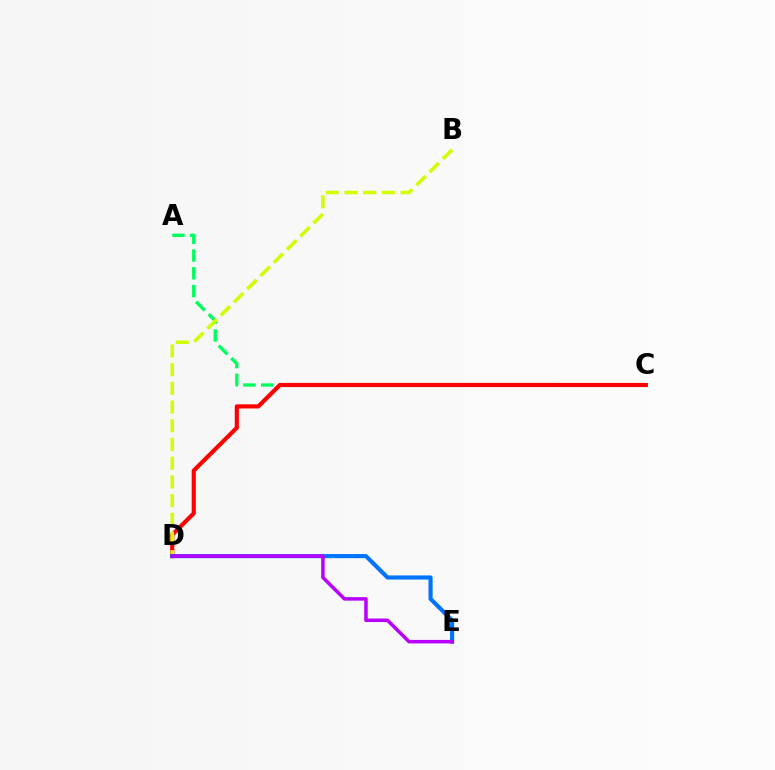{('A', 'C'): [{'color': '#00ff5c', 'line_style': 'dashed', 'thickness': 2.42}], ('C', 'D'): [{'color': '#ff0000', 'line_style': 'solid', 'thickness': 2.98}], ('B', 'D'): [{'color': '#d1ff00', 'line_style': 'dashed', 'thickness': 2.54}], ('D', 'E'): [{'color': '#0074ff', 'line_style': 'solid', 'thickness': 2.98}, {'color': '#b900ff', 'line_style': 'solid', 'thickness': 2.52}]}